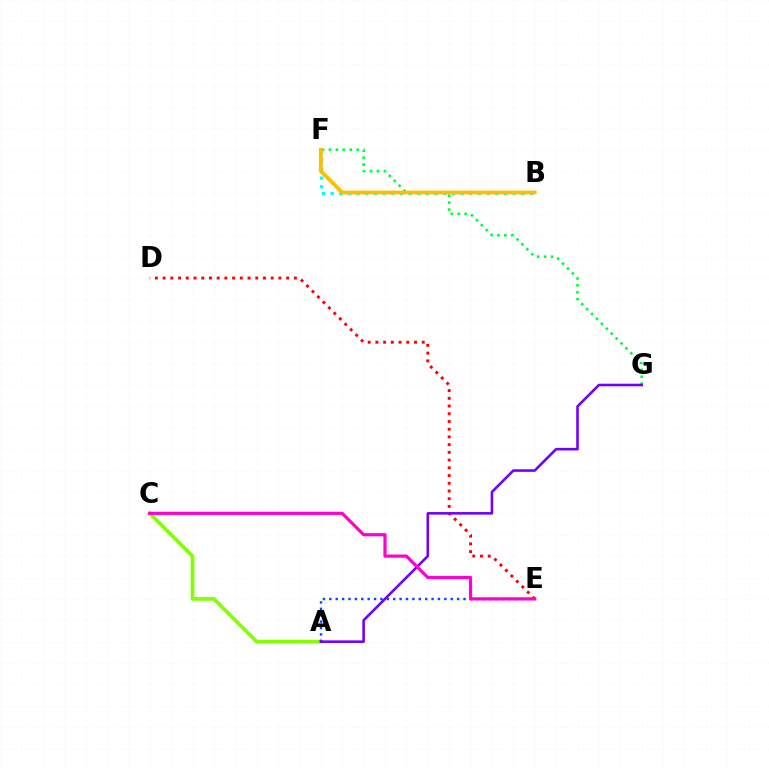{('A', 'C'): [{'color': '#84ff00', 'line_style': 'solid', 'thickness': 2.66}], ('D', 'E'): [{'color': '#ff0000', 'line_style': 'dotted', 'thickness': 2.1}], ('A', 'E'): [{'color': '#004bff', 'line_style': 'dotted', 'thickness': 1.74}], ('B', 'F'): [{'color': '#00fff6', 'line_style': 'dotted', 'thickness': 2.35}, {'color': '#ffbd00', 'line_style': 'solid', 'thickness': 2.75}], ('F', 'G'): [{'color': '#00ff39', 'line_style': 'dotted', 'thickness': 1.89}], ('A', 'G'): [{'color': '#7200ff', 'line_style': 'solid', 'thickness': 1.86}], ('C', 'E'): [{'color': '#ff00cf', 'line_style': 'solid', 'thickness': 2.3}]}